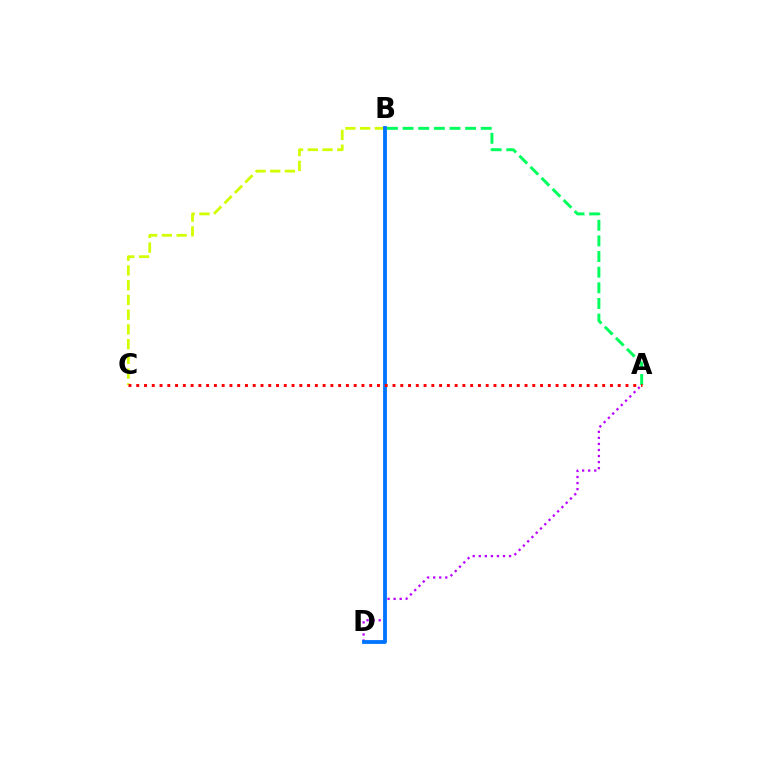{('A', 'B'): [{'color': '#00ff5c', 'line_style': 'dashed', 'thickness': 2.12}], ('A', 'D'): [{'color': '#b900ff', 'line_style': 'dotted', 'thickness': 1.64}], ('B', 'C'): [{'color': '#d1ff00', 'line_style': 'dashed', 'thickness': 2.0}], ('B', 'D'): [{'color': '#0074ff', 'line_style': 'solid', 'thickness': 2.75}], ('A', 'C'): [{'color': '#ff0000', 'line_style': 'dotted', 'thickness': 2.11}]}